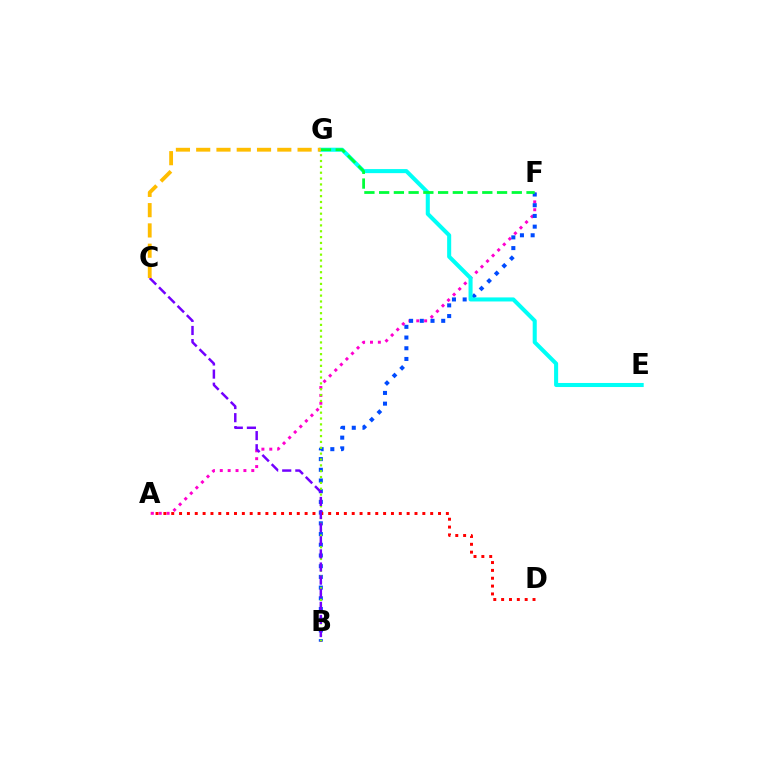{('A', 'F'): [{'color': '#ff00cf', 'line_style': 'dotted', 'thickness': 2.14}], ('B', 'F'): [{'color': '#004bff', 'line_style': 'dotted', 'thickness': 2.91}], ('E', 'G'): [{'color': '#00fff6', 'line_style': 'solid', 'thickness': 2.92}], ('A', 'D'): [{'color': '#ff0000', 'line_style': 'dotted', 'thickness': 2.13}], ('B', 'G'): [{'color': '#84ff00', 'line_style': 'dotted', 'thickness': 1.59}], ('B', 'C'): [{'color': '#7200ff', 'line_style': 'dashed', 'thickness': 1.78}], ('F', 'G'): [{'color': '#00ff39', 'line_style': 'dashed', 'thickness': 2.0}], ('C', 'G'): [{'color': '#ffbd00', 'line_style': 'dashed', 'thickness': 2.75}]}